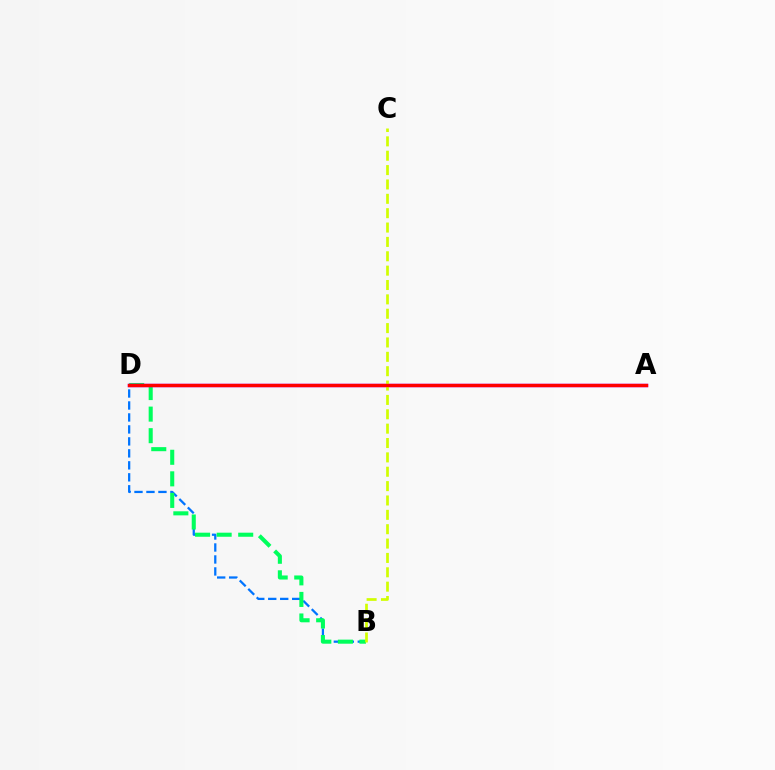{('B', 'D'): [{'color': '#0074ff', 'line_style': 'dashed', 'thickness': 1.63}, {'color': '#00ff5c', 'line_style': 'dashed', 'thickness': 2.93}], ('A', 'D'): [{'color': '#b900ff', 'line_style': 'solid', 'thickness': 2.48}, {'color': '#ff0000', 'line_style': 'solid', 'thickness': 2.4}], ('B', 'C'): [{'color': '#d1ff00', 'line_style': 'dashed', 'thickness': 1.95}]}